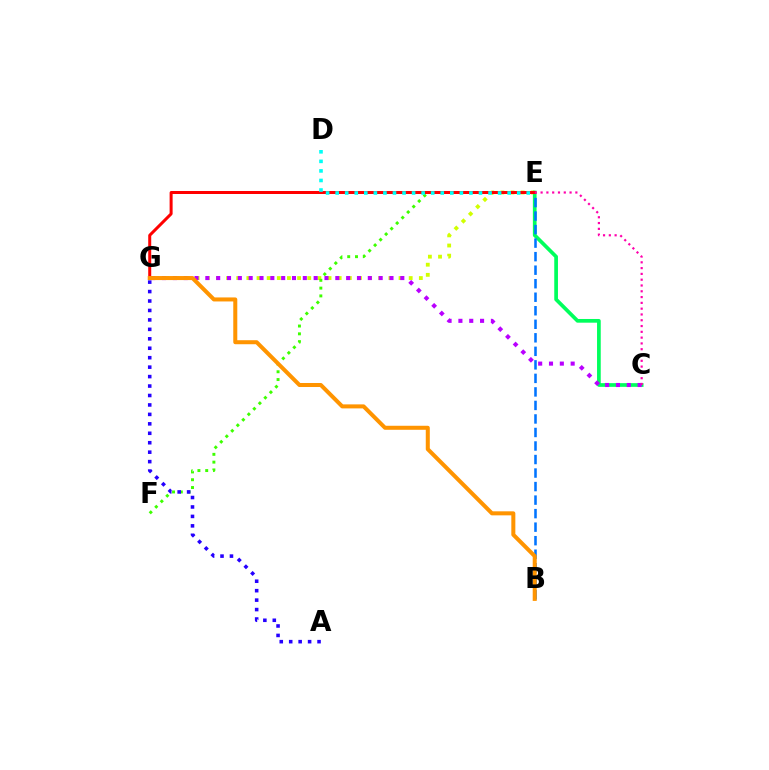{('E', 'G'): [{'color': '#d1ff00', 'line_style': 'dotted', 'thickness': 2.76}, {'color': '#ff0000', 'line_style': 'solid', 'thickness': 2.16}], ('C', 'E'): [{'color': '#00ff5c', 'line_style': 'solid', 'thickness': 2.67}, {'color': '#ff00ac', 'line_style': 'dotted', 'thickness': 1.57}], ('C', 'G'): [{'color': '#b900ff', 'line_style': 'dotted', 'thickness': 2.94}], ('B', 'E'): [{'color': '#0074ff', 'line_style': 'dashed', 'thickness': 1.84}], ('E', 'F'): [{'color': '#3dff00', 'line_style': 'dotted', 'thickness': 2.12}], ('A', 'G'): [{'color': '#2500ff', 'line_style': 'dotted', 'thickness': 2.57}], ('B', 'G'): [{'color': '#ff9400', 'line_style': 'solid', 'thickness': 2.89}], ('D', 'E'): [{'color': '#00fff6', 'line_style': 'dotted', 'thickness': 2.6}]}